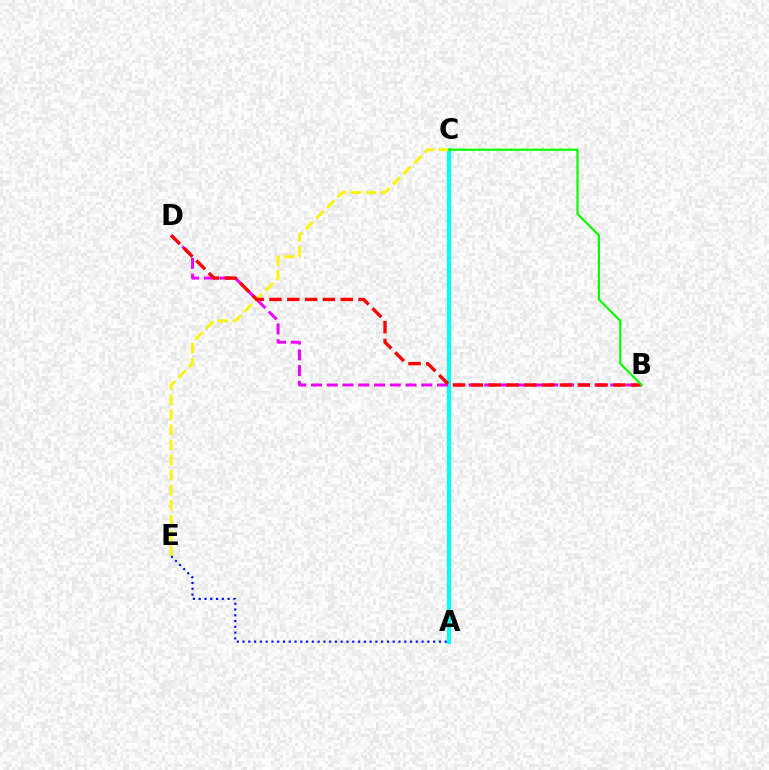{('A', 'C'): [{'color': '#00fff6', 'line_style': 'solid', 'thickness': 2.98}], ('B', 'D'): [{'color': '#ee00ff', 'line_style': 'dashed', 'thickness': 2.14}, {'color': '#ff0000', 'line_style': 'dashed', 'thickness': 2.42}], ('A', 'E'): [{'color': '#0010ff', 'line_style': 'dotted', 'thickness': 1.57}], ('C', 'E'): [{'color': '#fcf500', 'line_style': 'dashed', 'thickness': 2.05}], ('B', 'C'): [{'color': '#08ff00', 'line_style': 'solid', 'thickness': 1.59}]}